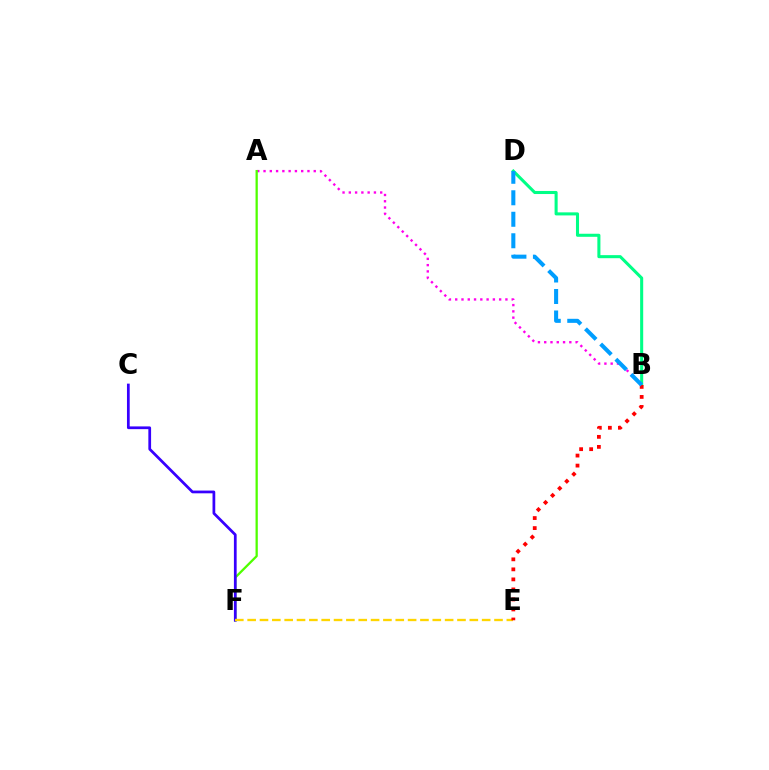{('A', 'B'): [{'color': '#ff00ed', 'line_style': 'dotted', 'thickness': 1.71}], ('A', 'F'): [{'color': '#4fff00', 'line_style': 'solid', 'thickness': 1.64}], ('C', 'F'): [{'color': '#3700ff', 'line_style': 'solid', 'thickness': 1.97}], ('E', 'F'): [{'color': '#ffd500', 'line_style': 'dashed', 'thickness': 1.68}], ('B', 'D'): [{'color': '#00ff86', 'line_style': 'solid', 'thickness': 2.2}, {'color': '#009eff', 'line_style': 'dashed', 'thickness': 2.92}], ('B', 'E'): [{'color': '#ff0000', 'line_style': 'dotted', 'thickness': 2.72}]}